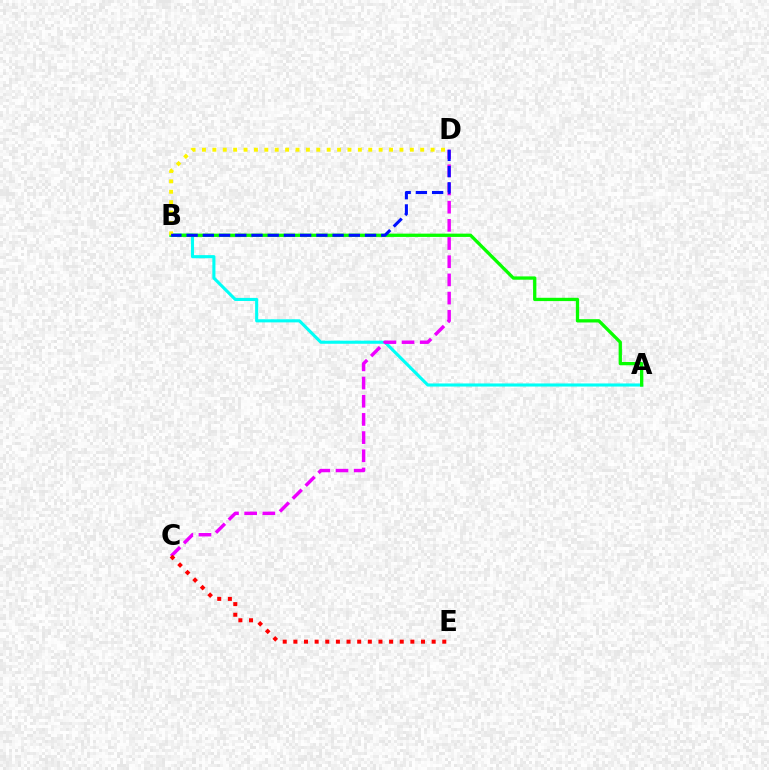{('A', 'B'): [{'color': '#00fff6', 'line_style': 'solid', 'thickness': 2.23}, {'color': '#08ff00', 'line_style': 'solid', 'thickness': 2.38}], ('B', 'D'): [{'color': '#fcf500', 'line_style': 'dotted', 'thickness': 2.82}, {'color': '#0010ff', 'line_style': 'dashed', 'thickness': 2.2}], ('C', 'D'): [{'color': '#ee00ff', 'line_style': 'dashed', 'thickness': 2.47}], ('C', 'E'): [{'color': '#ff0000', 'line_style': 'dotted', 'thickness': 2.89}]}